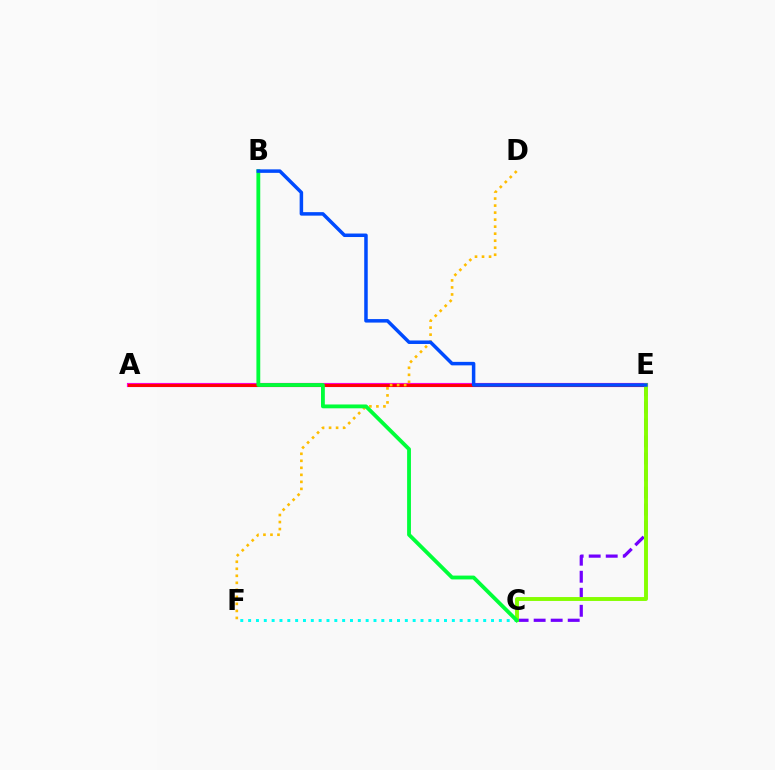{('C', 'F'): [{'color': '#00fff6', 'line_style': 'dotted', 'thickness': 2.13}], ('C', 'E'): [{'color': '#7200ff', 'line_style': 'dashed', 'thickness': 2.31}, {'color': '#84ff00', 'line_style': 'solid', 'thickness': 2.8}], ('A', 'E'): [{'color': '#ff00cf', 'line_style': 'solid', 'thickness': 2.99}, {'color': '#ff0000', 'line_style': 'solid', 'thickness': 2.1}], ('D', 'F'): [{'color': '#ffbd00', 'line_style': 'dotted', 'thickness': 1.91}], ('B', 'C'): [{'color': '#00ff39', 'line_style': 'solid', 'thickness': 2.76}], ('B', 'E'): [{'color': '#004bff', 'line_style': 'solid', 'thickness': 2.52}]}